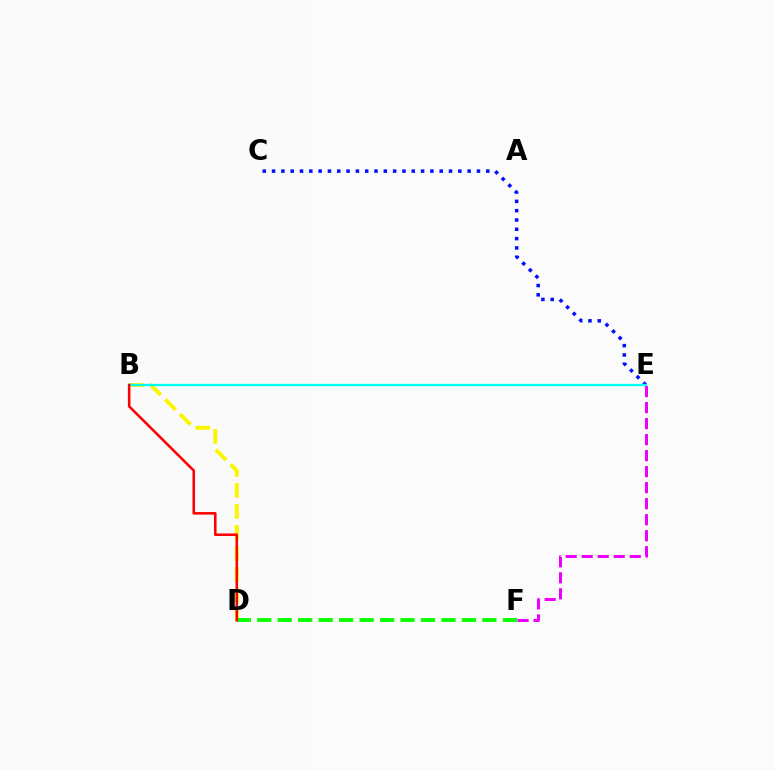{('C', 'E'): [{'color': '#0010ff', 'line_style': 'dotted', 'thickness': 2.53}], ('B', 'D'): [{'color': '#fcf500', 'line_style': 'dashed', 'thickness': 2.85}, {'color': '#ff0000', 'line_style': 'solid', 'thickness': 1.84}], ('D', 'F'): [{'color': '#08ff00', 'line_style': 'dashed', 'thickness': 2.78}], ('E', 'F'): [{'color': '#ee00ff', 'line_style': 'dashed', 'thickness': 2.18}], ('B', 'E'): [{'color': '#00fff6', 'line_style': 'solid', 'thickness': 1.67}]}